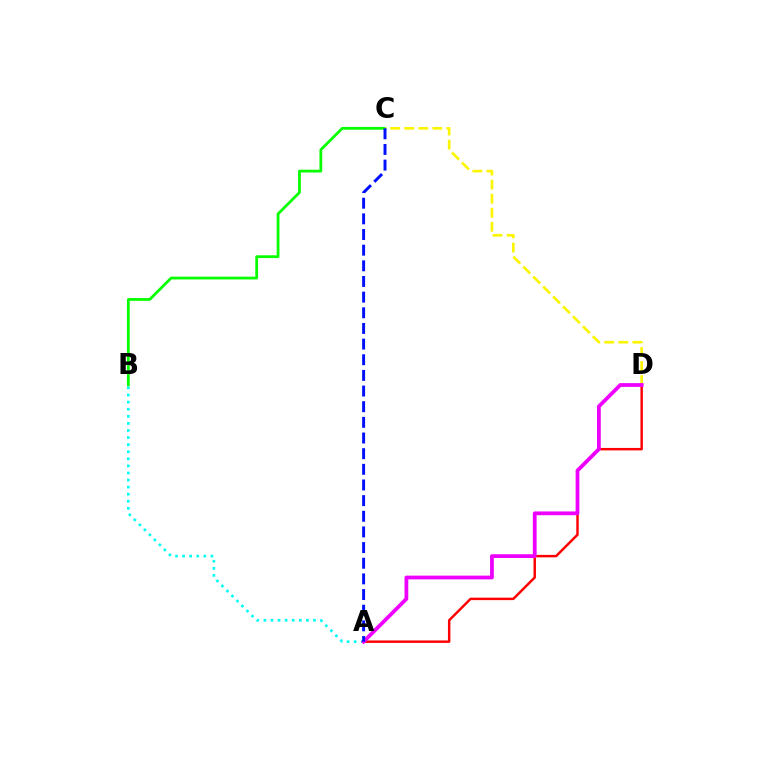{('B', 'C'): [{'color': '#08ff00', 'line_style': 'solid', 'thickness': 2.01}], ('C', 'D'): [{'color': '#fcf500', 'line_style': 'dashed', 'thickness': 1.91}], ('A', 'B'): [{'color': '#00fff6', 'line_style': 'dotted', 'thickness': 1.92}], ('A', 'D'): [{'color': '#ff0000', 'line_style': 'solid', 'thickness': 1.77}, {'color': '#ee00ff', 'line_style': 'solid', 'thickness': 2.72}], ('A', 'C'): [{'color': '#0010ff', 'line_style': 'dashed', 'thickness': 2.13}]}